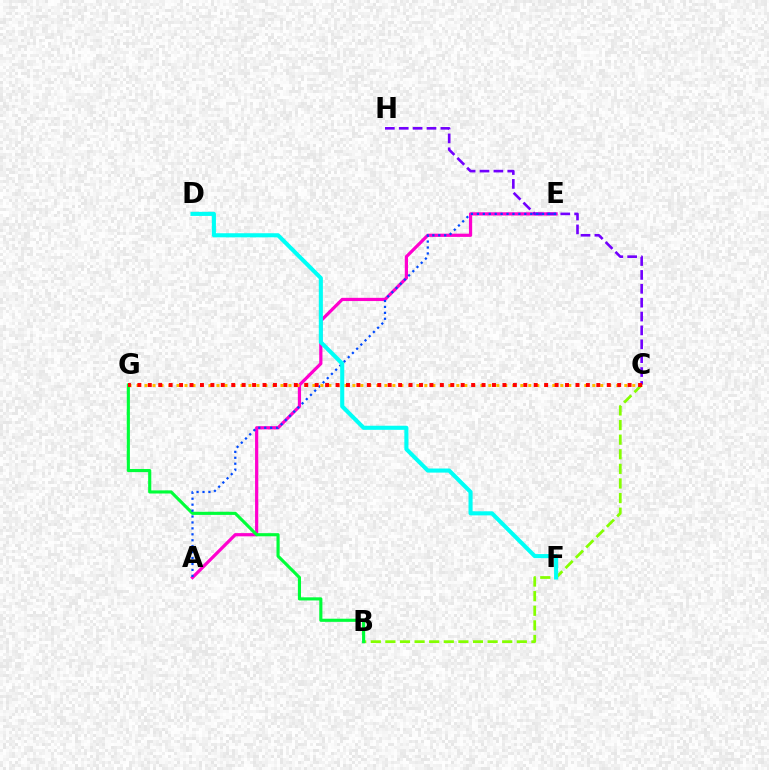{('A', 'E'): [{'color': '#ff00cf', 'line_style': 'solid', 'thickness': 2.31}, {'color': '#004bff', 'line_style': 'dotted', 'thickness': 1.61}], ('B', 'C'): [{'color': '#84ff00', 'line_style': 'dashed', 'thickness': 1.98}], ('C', 'H'): [{'color': '#7200ff', 'line_style': 'dashed', 'thickness': 1.89}], ('B', 'G'): [{'color': '#00ff39', 'line_style': 'solid', 'thickness': 2.25}], ('C', 'G'): [{'color': '#ffbd00', 'line_style': 'dotted', 'thickness': 2.17}, {'color': '#ff0000', 'line_style': 'dotted', 'thickness': 2.83}], ('D', 'F'): [{'color': '#00fff6', 'line_style': 'solid', 'thickness': 2.94}]}